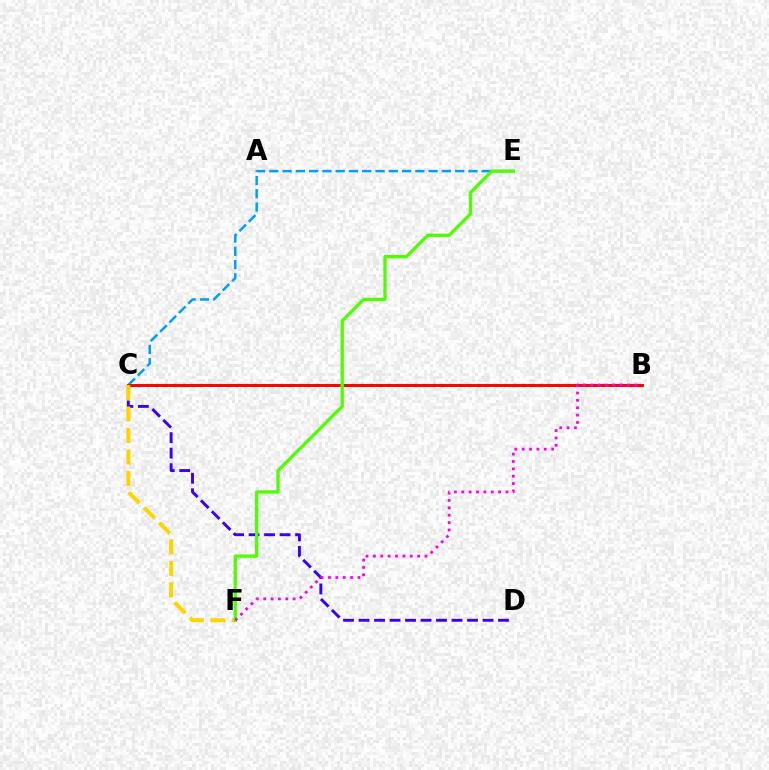{('C', 'E'): [{'color': '#009eff', 'line_style': 'dashed', 'thickness': 1.8}], ('B', 'C'): [{'color': '#00ff86', 'line_style': 'dotted', 'thickness': 2.43}, {'color': '#ff0000', 'line_style': 'solid', 'thickness': 2.12}], ('C', 'D'): [{'color': '#3700ff', 'line_style': 'dashed', 'thickness': 2.11}], ('C', 'F'): [{'color': '#ffd500', 'line_style': 'dashed', 'thickness': 2.92}], ('E', 'F'): [{'color': '#4fff00', 'line_style': 'solid', 'thickness': 2.37}], ('B', 'F'): [{'color': '#ff00ed', 'line_style': 'dotted', 'thickness': 2.0}]}